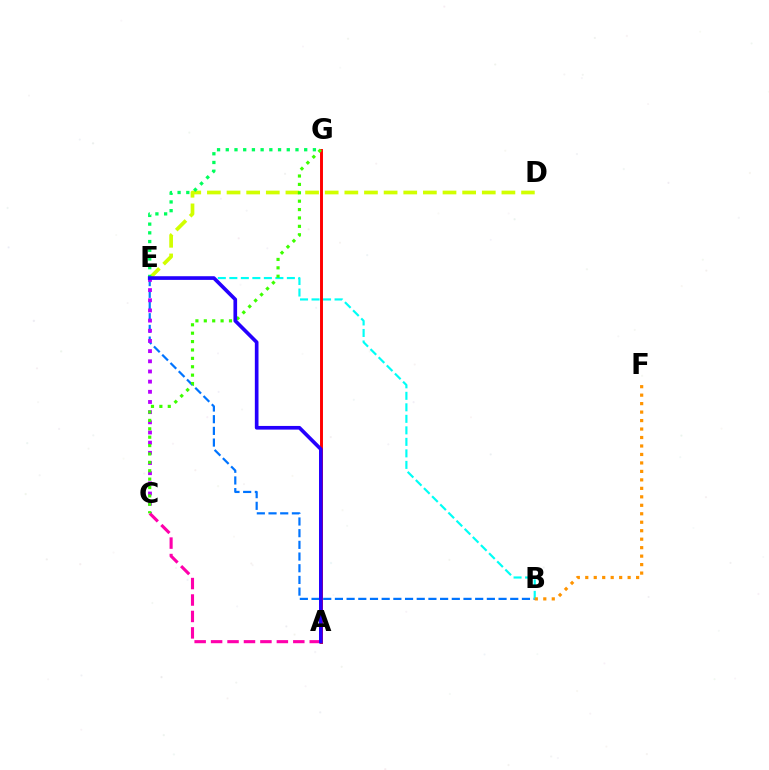{('B', 'E'): [{'color': '#0074ff', 'line_style': 'dashed', 'thickness': 1.59}, {'color': '#00fff6', 'line_style': 'dashed', 'thickness': 1.56}], ('A', 'C'): [{'color': '#ff00ac', 'line_style': 'dashed', 'thickness': 2.23}], ('D', 'E'): [{'color': '#d1ff00', 'line_style': 'dashed', 'thickness': 2.67}], ('A', 'G'): [{'color': '#ff0000', 'line_style': 'solid', 'thickness': 2.11}], ('B', 'F'): [{'color': '#ff9400', 'line_style': 'dotted', 'thickness': 2.3}], ('E', 'G'): [{'color': '#00ff5c', 'line_style': 'dotted', 'thickness': 2.37}], ('C', 'E'): [{'color': '#b900ff', 'line_style': 'dotted', 'thickness': 2.76}], ('C', 'G'): [{'color': '#3dff00', 'line_style': 'dotted', 'thickness': 2.28}], ('A', 'E'): [{'color': '#2500ff', 'line_style': 'solid', 'thickness': 2.64}]}